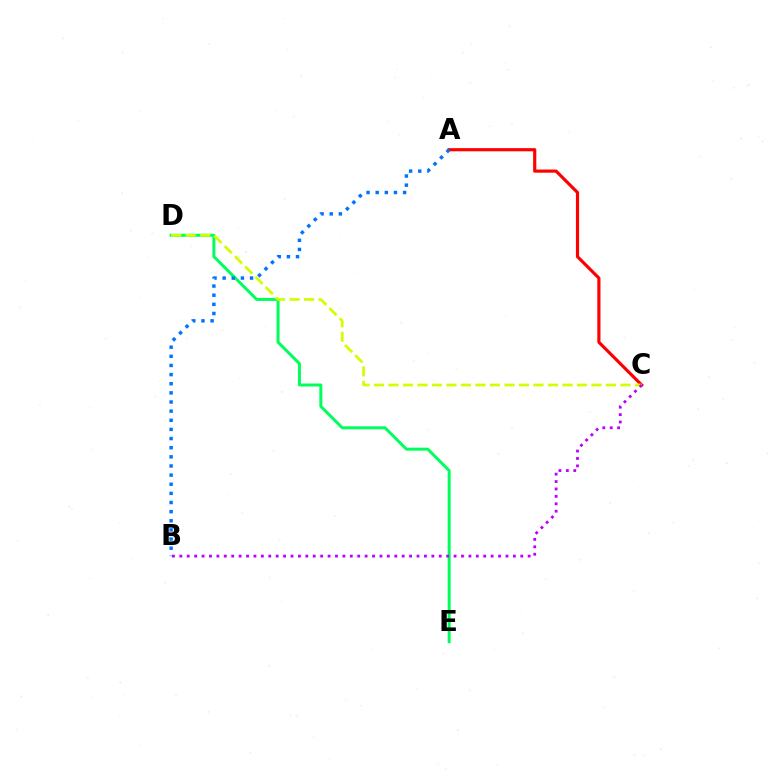{('A', 'C'): [{'color': '#ff0000', 'line_style': 'solid', 'thickness': 2.28}], ('D', 'E'): [{'color': '#00ff5c', 'line_style': 'solid', 'thickness': 2.16}], ('C', 'D'): [{'color': '#d1ff00', 'line_style': 'dashed', 'thickness': 1.97}], ('B', 'C'): [{'color': '#b900ff', 'line_style': 'dotted', 'thickness': 2.01}], ('A', 'B'): [{'color': '#0074ff', 'line_style': 'dotted', 'thickness': 2.48}]}